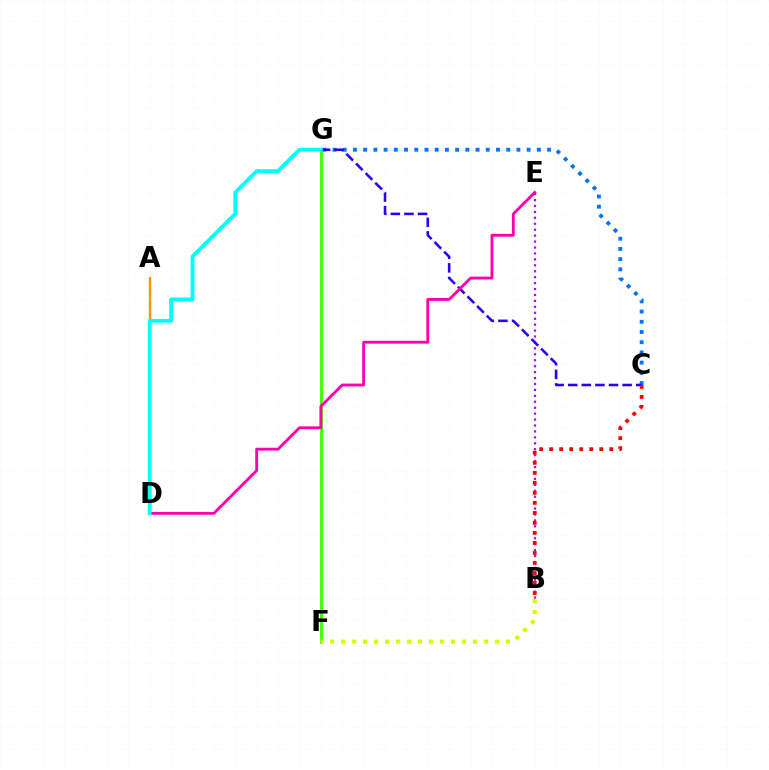{('B', 'E'): [{'color': '#b900ff', 'line_style': 'dotted', 'thickness': 1.61}], ('F', 'G'): [{'color': '#3dff00', 'line_style': 'solid', 'thickness': 2.05}], ('B', 'F'): [{'color': '#d1ff00', 'line_style': 'dotted', 'thickness': 2.99}], ('C', 'G'): [{'color': '#0074ff', 'line_style': 'dotted', 'thickness': 2.78}, {'color': '#2500ff', 'line_style': 'dashed', 'thickness': 1.85}], ('A', 'D'): [{'color': '#00ff5c', 'line_style': 'dashed', 'thickness': 1.63}, {'color': '#ff9400', 'line_style': 'solid', 'thickness': 1.55}], ('B', 'C'): [{'color': '#ff0000', 'line_style': 'dotted', 'thickness': 2.72}], ('D', 'E'): [{'color': '#ff00ac', 'line_style': 'solid', 'thickness': 2.05}], ('D', 'G'): [{'color': '#00fff6', 'line_style': 'solid', 'thickness': 2.75}]}